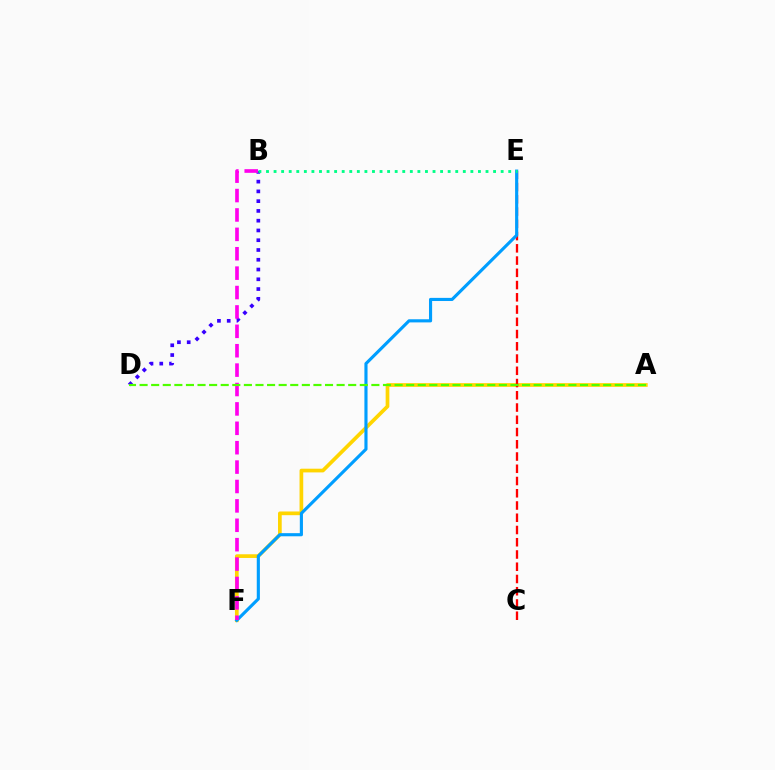{('B', 'D'): [{'color': '#3700ff', 'line_style': 'dotted', 'thickness': 2.65}], ('A', 'F'): [{'color': '#ffd500', 'line_style': 'solid', 'thickness': 2.66}], ('C', 'E'): [{'color': '#ff0000', 'line_style': 'dashed', 'thickness': 1.66}], ('E', 'F'): [{'color': '#009eff', 'line_style': 'solid', 'thickness': 2.26}], ('B', 'E'): [{'color': '#00ff86', 'line_style': 'dotted', 'thickness': 2.06}], ('B', 'F'): [{'color': '#ff00ed', 'line_style': 'dashed', 'thickness': 2.63}], ('A', 'D'): [{'color': '#4fff00', 'line_style': 'dashed', 'thickness': 1.57}]}